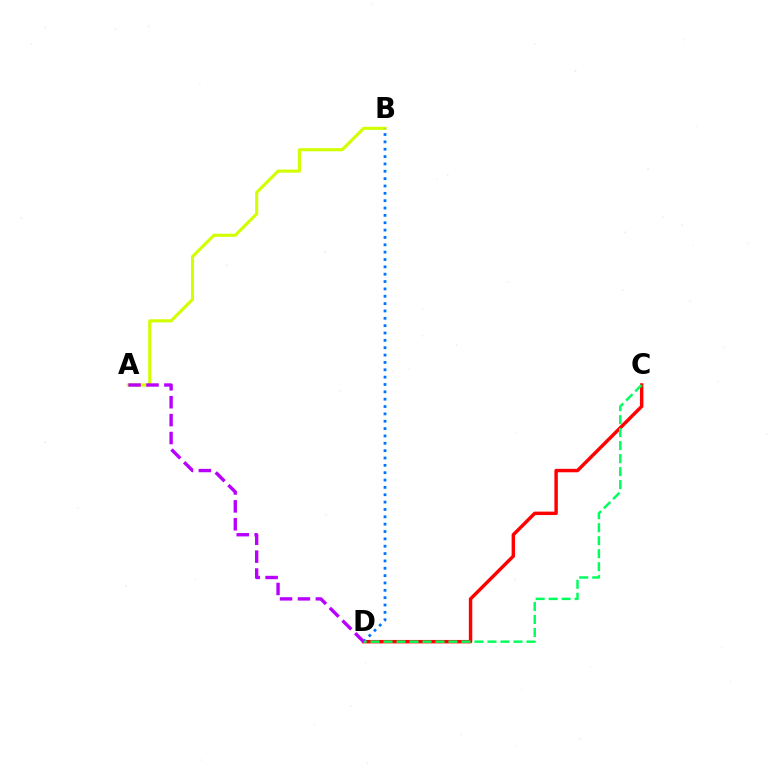{('C', 'D'): [{'color': '#ff0000', 'line_style': 'solid', 'thickness': 2.47}, {'color': '#00ff5c', 'line_style': 'dashed', 'thickness': 1.76}], ('A', 'B'): [{'color': '#d1ff00', 'line_style': 'solid', 'thickness': 2.23}], ('B', 'D'): [{'color': '#0074ff', 'line_style': 'dotted', 'thickness': 2.0}], ('A', 'D'): [{'color': '#b900ff', 'line_style': 'dashed', 'thickness': 2.43}]}